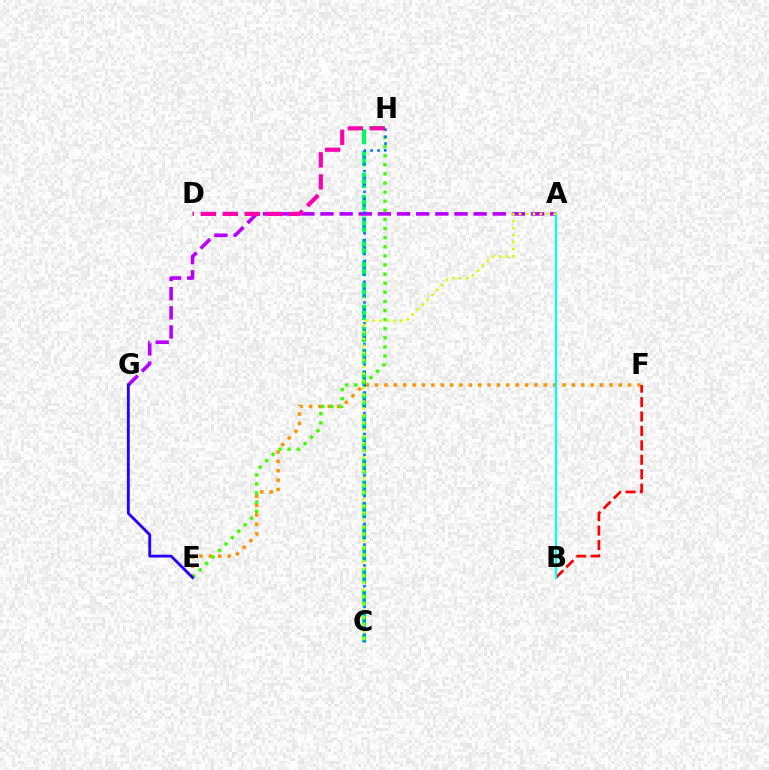{('E', 'F'): [{'color': '#ff9400', 'line_style': 'dotted', 'thickness': 2.55}], ('A', 'G'): [{'color': '#b900ff', 'line_style': 'dashed', 'thickness': 2.6}], ('B', 'F'): [{'color': '#ff0000', 'line_style': 'dashed', 'thickness': 1.96}], ('A', 'B'): [{'color': '#00fff6', 'line_style': 'solid', 'thickness': 1.58}], ('C', 'H'): [{'color': '#00ff5c', 'line_style': 'dashed', 'thickness': 2.98}, {'color': '#0074ff', 'line_style': 'dotted', 'thickness': 1.88}], ('E', 'H'): [{'color': '#3dff00', 'line_style': 'dotted', 'thickness': 2.47}], ('E', 'G'): [{'color': '#2500ff', 'line_style': 'solid', 'thickness': 2.04}], ('D', 'H'): [{'color': '#ff00ac', 'line_style': 'dashed', 'thickness': 2.99}], ('A', 'C'): [{'color': '#d1ff00', 'line_style': 'dotted', 'thickness': 1.89}]}